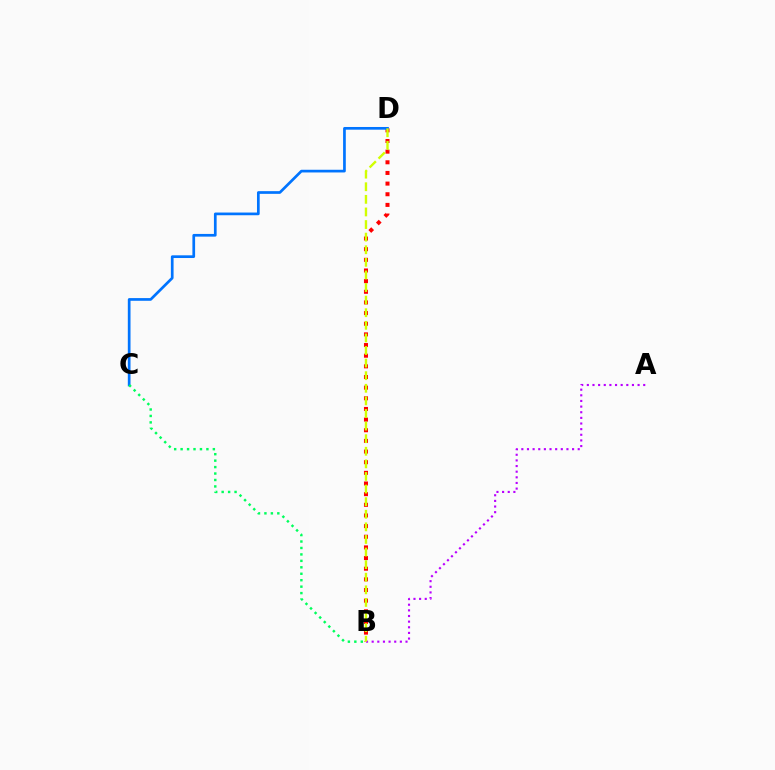{('B', 'D'): [{'color': '#ff0000', 'line_style': 'dotted', 'thickness': 2.89}, {'color': '#d1ff00', 'line_style': 'dashed', 'thickness': 1.71}], ('C', 'D'): [{'color': '#0074ff', 'line_style': 'solid', 'thickness': 1.94}], ('B', 'C'): [{'color': '#00ff5c', 'line_style': 'dotted', 'thickness': 1.75}], ('A', 'B'): [{'color': '#b900ff', 'line_style': 'dotted', 'thickness': 1.53}]}